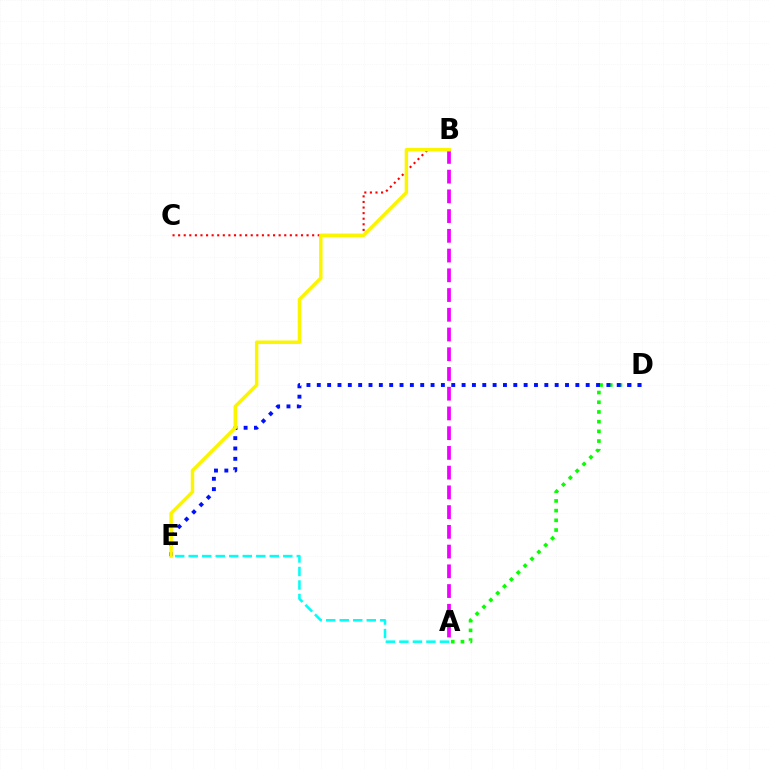{('A', 'D'): [{'color': '#08ff00', 'line_style': 'dotted', 'thickness': 2.64}], ('D', 'E'): [{'color': '#0010ff', 'line_style': 'dotted', 'thickness': 2.81}], ('A', 'B'): [{'color': '#ee00ff', 'line_style': 'dashed', 'thickness': 2.68}], ('B', 'C'): [{'color': '#ff0000', 'line_style': 'dotted', 'thickness': 1.52}], ('A', 'E'): [{'color': '#00fff6', 'line_style': 'dashed', 'thickness': 1.84}], ('B', 'E'): [{'color': '#fcf500', 'line_style': 'solid', 'thickness': 2.5}]}